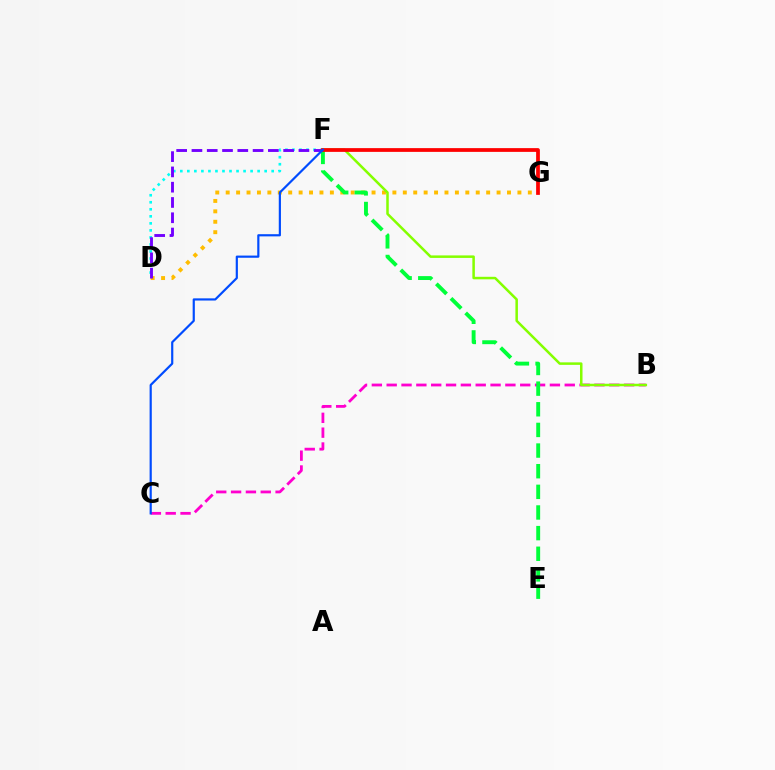{('D', 'F'): [{'color': '#00fff6', 'line_style': 'dotted', 'thickness': 1.91}, {'color': '#7200ff', 'line_style': 'dashed', 'thickness': 2.08}], ('D', 'G'): [{'color': '#ffbd00', 'line_style': 'dotted', 'thickness': 2.83}], ('B', 'C'): [{'color': '#ff00cf', 'line_style': 'dashed', 'thickness': 2.02}], ('B', 'F'): [{'color': '#84ff00', 'line_style': 'solid', 'thickness': 1.81}], ('E', 'F'): [{'color': '#00ff39', 'line_style': 'dashed', 'thickness': 2.8}], ('F', 'G'): [{'color': '#ff0000', 'line_style': 'solid', 'thickness': 2.69}], ('C', 'F'): [{'color': '#004bff', 'line_style': 'solid', 'thickness': 1.57}]}